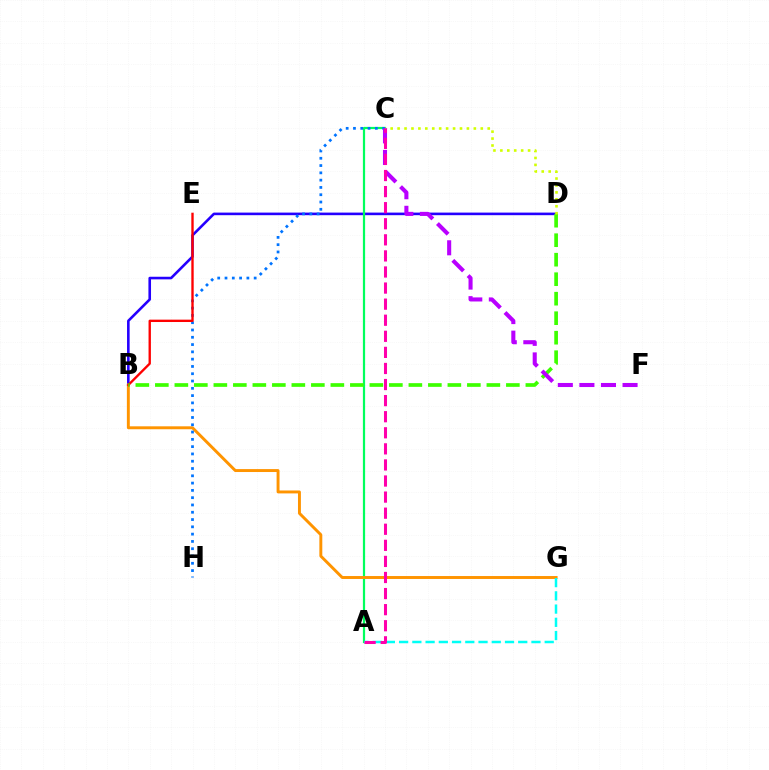{('B', 'D'): [{'color': '#2500ff', 'line_style': 'solid', 'thickness': 1.87}, {'color': '#3dff00', 'line_style': 'dashed', 'thickness': 2.65}], ('A', 'C'): [{'color': '#00ff5c', 'line_style': 'solid', 'thickness': 1.59}, {'color': '#ff00ac', 'line_style': 'dashed', 'thickness': 2.18}], ('B', 'G'): [{'color': '#ff9400', 'line_style': 'solid', 'thickness': 2.11}], ('C', 'H'): [{'color': '#0074ff', 'line_style': 'dotted', 'thickness': 1.98}], ('A', 'G'): [{'color': '#00fff6', 'line_style': 'dashed', 'thickness': 1.8}], ('B', 'E'): [{'color': '#ff0000', 'line_style': 'solid', 'thickness': 1.7}], ('C', 'F'): [{'color': '#b900ff', 'line_style': 'dashed', 'thickness': 2.93}], ('C', 'D'): [{'color': '#d1ff00', 'line_style': 'dotted', 'thickness': 1.88}]}